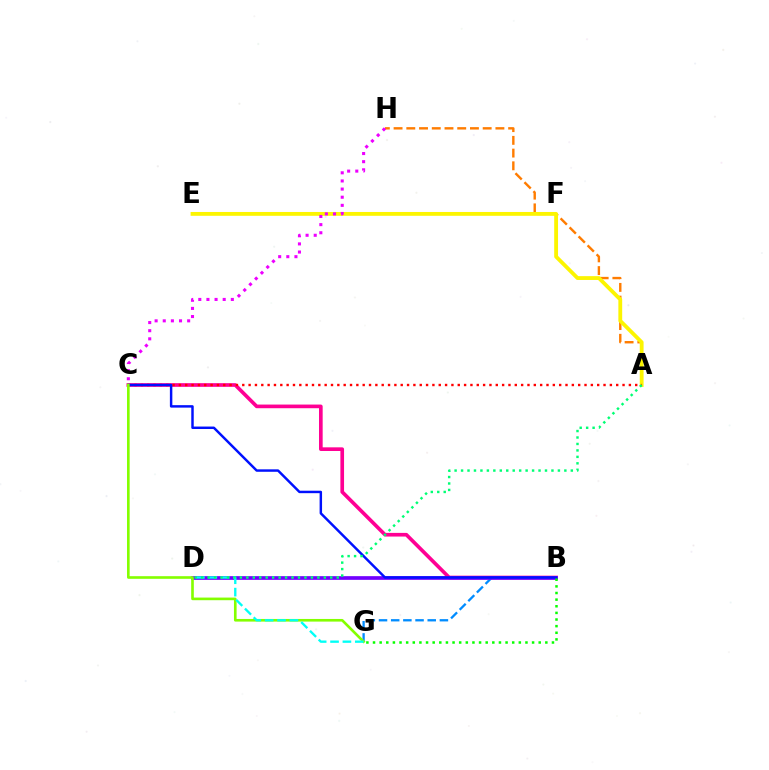{('B', 'C'): [{'color': '#ff0094', 'line_style': 'solid', 'thickness': 2.64}, {'color': '#0010ff', 'line_style': 'solid', 'thickness': 1.77}], ('A', 'H'): [{'color': '#ff7c00', 'line_style': 'dashed', 'thickness': 1.73}], ('B', 'G'): [{'color': '#008cff', 'line_style': 'dashed', 'thickness': 1.65}, {'color': '#08ff00', 'line_style': 'dotted', 'thickness': 1.8}], ('A', 'E'): [{'color': '#fcf500', 'line_style': 'solid', 'thickness': 2.75}], ('B', 'D'): [{'color': '#7200ff', 'line_style': 'solid', 'thickness': 2.65}], ('A', 'C'): [{'color': '#ff0000', 'line_style': 'dotted', 'thickness': 1.72}], ('C', 'G'): [{'color': '#84ff00', 'line_style': 'solid', 'thickness': 1.9}], ('D', 'G'): [{'color': '#00fff6', 'line_style': 'dashed', 'thickness': 1.68}], ('C', 'H'): [{'color': '#ee00ff', 'line_style': 'dotted', 'thickness': 2.21}], ('A', 'D'): [{'color': '#00ff74', 'line_style': 'dotted', 'thickness': 1.75}]}